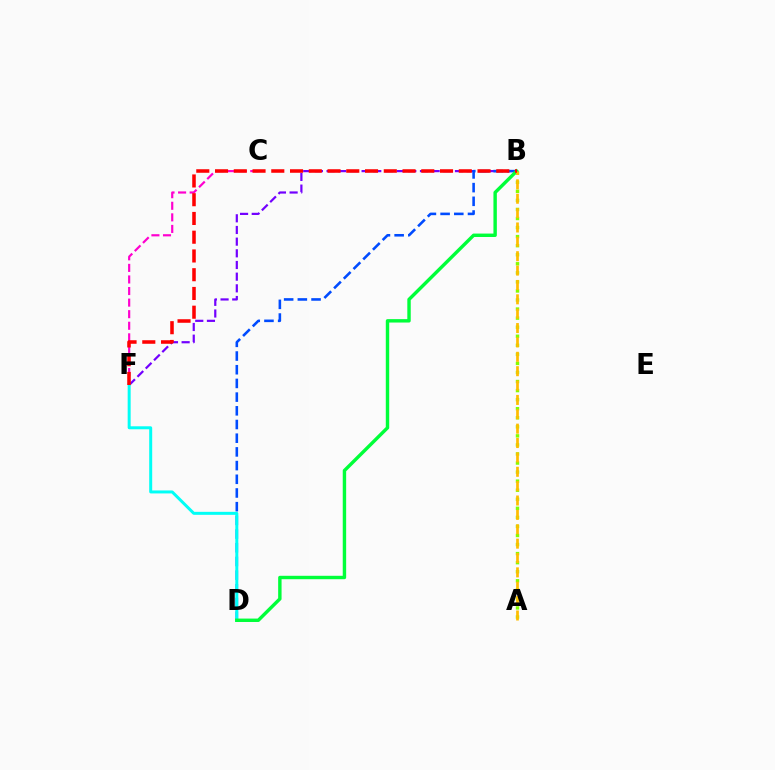{('C', 'F'): [{'color': '#ff00cf', 'line_style': 'dashed', 'thickness': 1.57}], ('B', 'F'): [{'color': '#7200ff', 'line_style': 'dashed', 'thickness': 1.59}, {'color': '#ff0000', 'line_style': 'dashed', 'thickness': 2.55}], ('B', 'D'): [{'color': '#004bff', 'line_style': 'dashed', 'thickness': 1.86}, {'color': '#00ff39', 'line_style': 'solid', 'thickness': 2.46}], ('D', 'F'): [{'color': '#00fff6', 'line_style': 'solid', 'thickness': 2.15}], ('A', 'B'): [{'color': '#84ff00', 'line_style': 'dotted', 'thickness': 2.46}, {'color': '#ffbd00', 'line_style': 'dashed', 'thickness': 1.95}]}